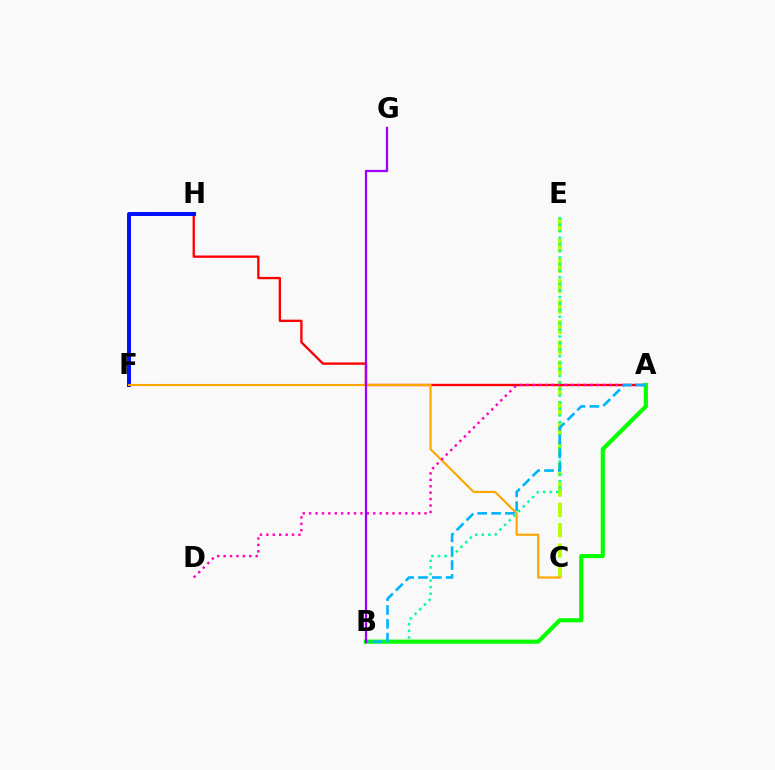{('C', 'E'): [{'color': '#b3ff00', 'line_style': 'dashed', 'thickness': 2.76}], ('A', 'H'): [{'color': '#ff0000', 'line_style': 'solid', 'thickness': 1.69}], ('F', 'H'): [{'color': '#0010ff', 'line_style': 'solid', 'thickness': 2.86}], ('C', 'F'): [{'color': '#ffa500', 'line_style': 'solid', 'thickness': 1.53}], ('B', 'E'): [{'color': '#00ff9d', 'line_style': 'dotted', 'thickness': 1.79}], ('A', 'D'): [{'color': '#ff00bd', 'line_style': 'dotted', 'thickness': 1.74}], ('A', 'B'): [{'color': '#08ff00', 'line_style': 'solid', 'thickness': 3.0}, {'color': '#00b5ff', 'line_style': 'dashed', 'thickness': 1.88}], ('B', 'G'): [{'color': '#9b00ff', 'line_style': 'solid', 'thickness': 1.63}]}